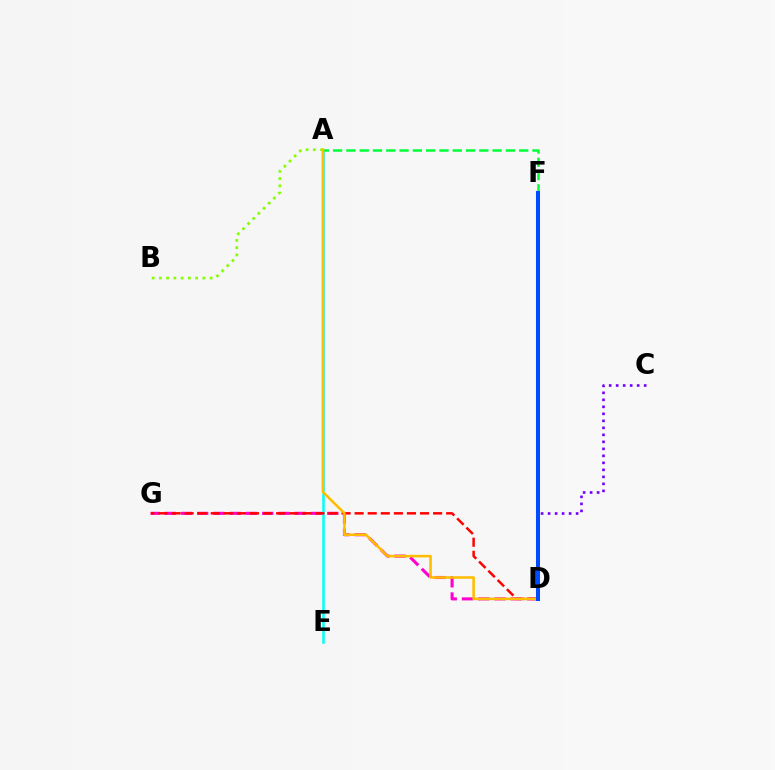{('A', 'B'): [{'color': '#84ff00', 'line_style': 'dotted', 'thickness': 1.97}], ('C', 'D'): [{'color': '#7200ff', 'line_style': 'dotted', 'thickness': 1.9}], ('D', 'G'): [{'color': '#ff00cf', 'line_style': 'dashed', 'thickness': 2.21}, {'color': '#ff0000', 'line_style': 'dashed', 'thickness': 1.78}], ('A', 'E'): [{'color': '#00fff6', 'line_style': 'solid', 'thickness': 1.81}], ('A', 'F'): [{'color': '#00ff39', 'line_style': 'dashed', 'thickness': 1.81}], ('A', 'D'): [{'color': '#ffbd00', 'line_style': 'solid', 'thickness': 1.85}], ('D', 'F'): [{'color': '#004bff', 'line_style': 'solid', 'thickness': 2.9}]}